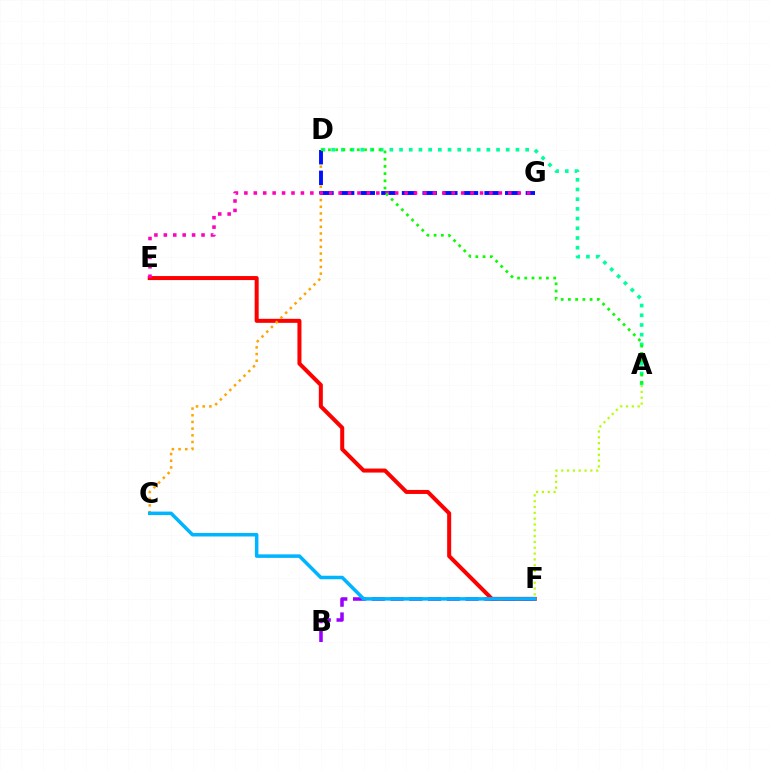{('E', 'F'): [{'color': '#ff0000', 'line_style': 'solid', 'thickness': 2.89}], ('B', 'F'): [{'color': '#9b00ff', 'line_style': 'dashed', 'thickness': 2.55}], ('C', 'D'): [{'color': '#ffa500', 'line_style': 'dotted', 'thickness': 1.82}], ('C', 'F'): [{'color': '#00b5ff', 'line_style': 'solid', 'thickness': 2.53}], ('A', 'D'): [{'color': '#00ff9d', 'line_style': 'dotted', 'thickness': 2.64}, {'color': '#08ff00', 'line_style': 'dotted', 'thickness': 1.96}], ('A', 'F'): [{'color': '#b3ff00', 'line_style': 'dotted', 'thickness': 1.58}], ('D', 'G'): [{'color': '#0010ff', 'line_style': 'dashed', 'thickness': 2.8}], ('E', 'G'): [{'color': '#ff00bd', 'line_style': 'dotted', 'thickness': 2.56}]}